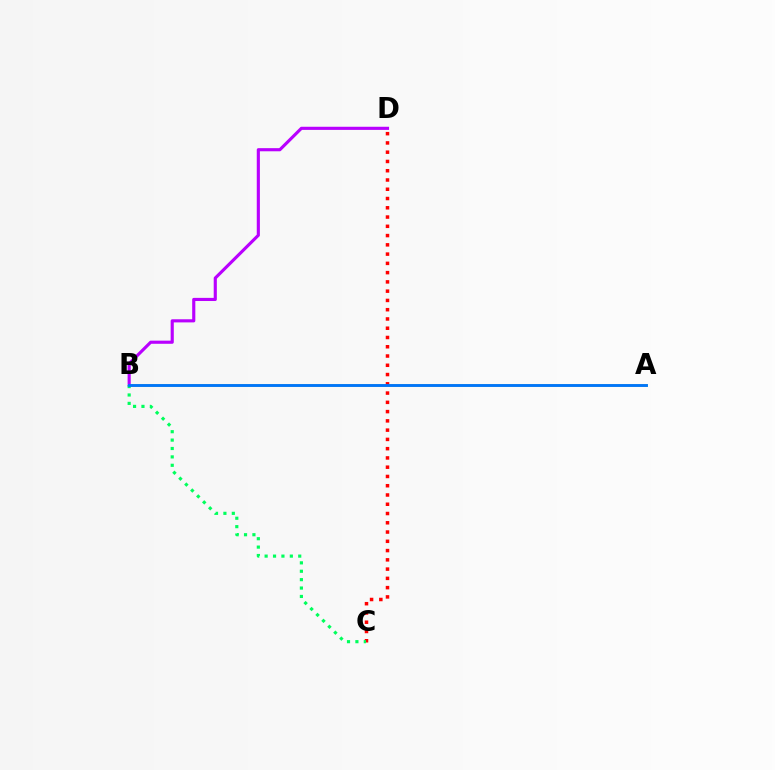{('A', 'B'): [{'color': '#d1ff00', 'line_style': 'solid', 'thickness': 2.0}, {'color': '#0074ff', 'line_style': 'solid', 'thickness': 2.06}], ('B', 'D'): [{'color': '#b900ff', 'line_style': 'solid', 'thickness': 2.25}], ('C', 'D'): [{'color': '#ff0000', 'line_style': 'dotted', 'thickness': 2.52}], ('B', 'C'): [{'color': '#00ff5c', 'line_style': 'dotted', 'thickness': 2.28}]}